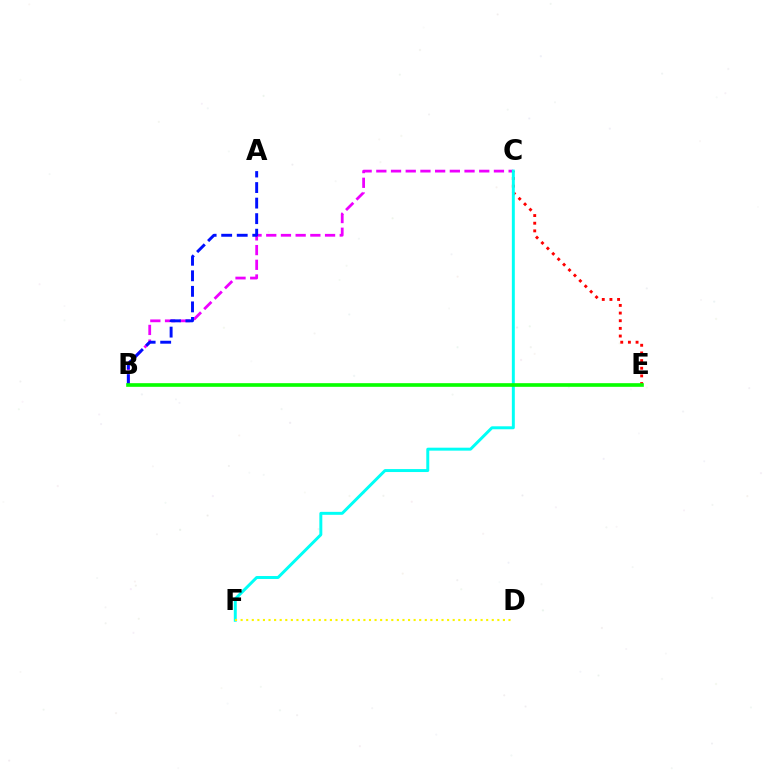{('B', 'C'): [{'color': '#ee00ff', 'line_style': 'dashed', 'thickness': 2.0}], ('C', 'E'): [{'color': '#ff0000', 'line_style': 'dotted', 'thickness': 2.08}], ('A', 'B'): [{'color': '#0010ff', 'line_style': 'dashed', 'thickness': 2.11}], ('C', 'F'): [{'color': '#00fff6', 'line_style': 'solid', 'thickness': 2.13}], ('D', 'F'): [{'color': '#fcf500', 'line_style': 'dotted', 'thickness': 1.52}], ('B', 'E'): [{'color': '#08ff00', 'line_style': 'solid', 'thickness': 2.63}]}